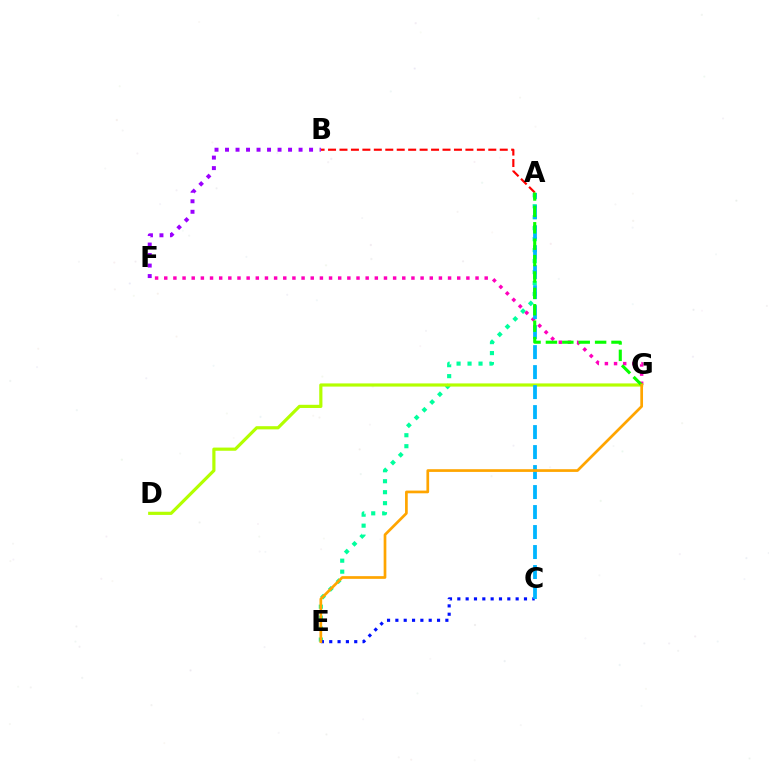{('A', 'B'): [{'color': '#ff0000', 'line_style': 'dashed', 'thickness': 1.56}], ('A', 'E'): [{'color': '#00ff9d', 'line_style': 'dotted', 'thickness': 2.98}], ('F', 'G'): [{'color': '#ff00bd', 'line_style': 'dotted', 'thickness': 2.49}], ('D', 'G'): [{'color': '#b3ff00', 'line_style': 'solid', 'thickness': 2.29}], ('C', 'E'): [{'color': '#0010ff', 'line_style': 'dotted', 'thickness': 2.26}], ('A', 'C'): [{'color': '#00b5ff', 'line_style': 'dashed', 'thickness': 2.72}], ('A', 'G'): [{'color': '#08ff00', 'line_style': 'dashed', 'thickness': 2.23}], ('B', 'F'): [{'color': '#9b00ff', 'line_style': 'dotted', 'thickness': 2.85}], ('E', 'G'): [{'color': '#ffa500', 'line_style': 'solid', 'thickness': 1.95}]}